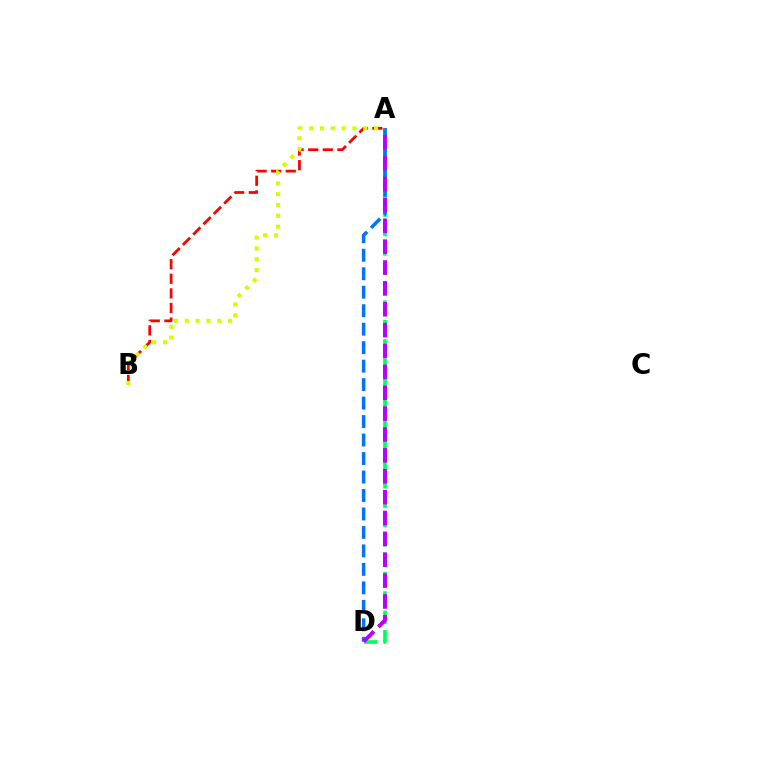{('A', 'D'): [{'color': '#00ff5c', 'line_style': 'dashed', 'thickness': 2.63}, {'color': '#0074ff', 'line_style': 'dashed', 'thickness': 2.51}, {'color': '#b900ff', 'line_style': 'dashed', 'thickness': 2.84}], ('A', 'B'): [{'color': '#ff0000', 'line_style': 'dashed', 'thickness': 1.98}, {'color': '#d1ff00', 'line_style': 'dotted', 'thickness': 2.94}]}